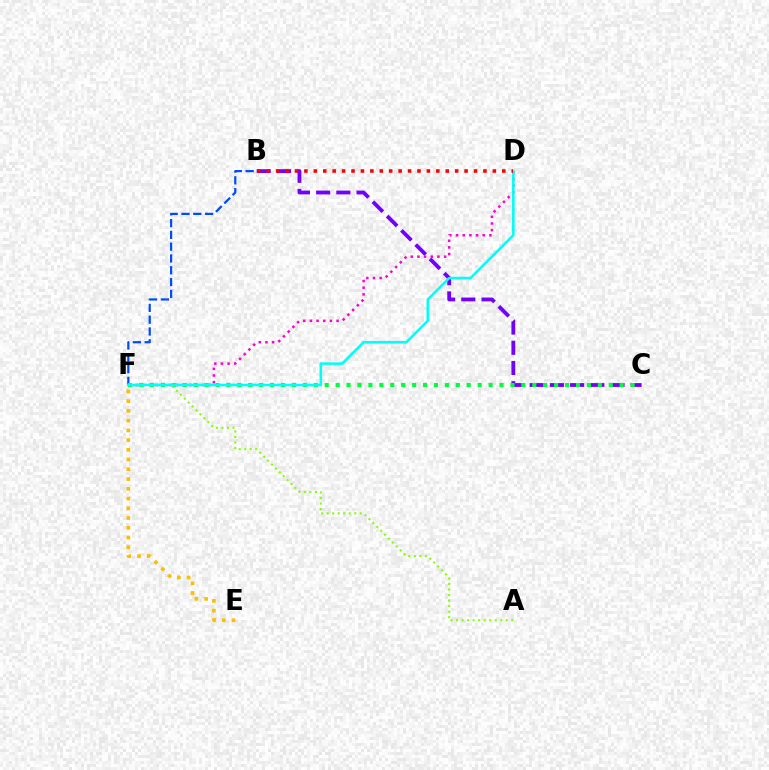{('B', 'F'): [{'color': '#004bff', 'line_style': 'dashed', 'thickness': 1.6}], ('B', 'C'): [{'color': '#7200ff', 'line_style': 'dashed', 'thickness': 2.74}], ('D', 'F'): [{'color': '#ff00cf', 'line_style': 'dotted', 'thickness': 1.81}, {'color': '#00fff6', 'line_style': 'solid', 'thickness': 1.85}], ('E', 'F'): [{'color': '#ffbd00', 'line_style': 'dotted', 'thickness': 2.65}], ('C', 'F'): [{'color': '#00ff39', 'line_style': 'dotted', 'thickness': 2.97}], ('A', 'F'): [{'color': '#84ff00', 'line_style': 'dotted', 'thickness': 1.5}], ('B', 'D'): [{'color': '#ff0000', 'line_style': 'dotted', 'thickness': 2.56}]}